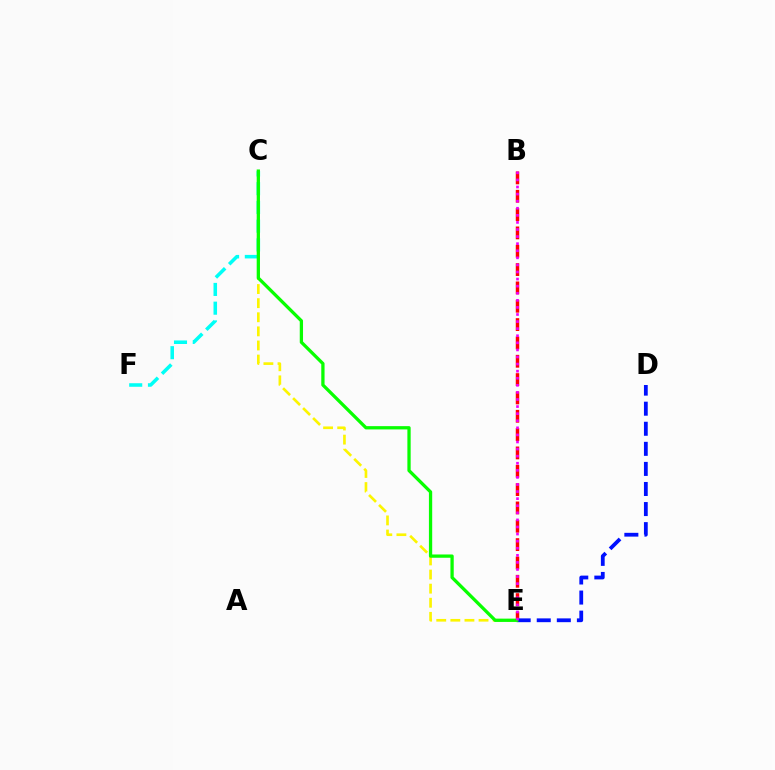{('C', 'F'): [{'color': '#00fff6', 'line_style': 'dashed', 'thickness': 2.55}], ('C', 'E'): [{'color': '#fcf500', 'line_style': 'dashed', 'thickness': 1.92}, {'color': '#08ff00', 'line_style': 'solid', 'thickness': 2.36}], ('B', 'E'): [{'color': '#ff0000', 'line_style': 'dashed', 'thickness': 2.49}, {'color': '#ee00ff', 'line_style': 'dotted', 'thickness': 1.92}], ('D', 'E'): [{'color': '#0010ff', 'line_style': 'dashed', 'thickness': 2.73}]}